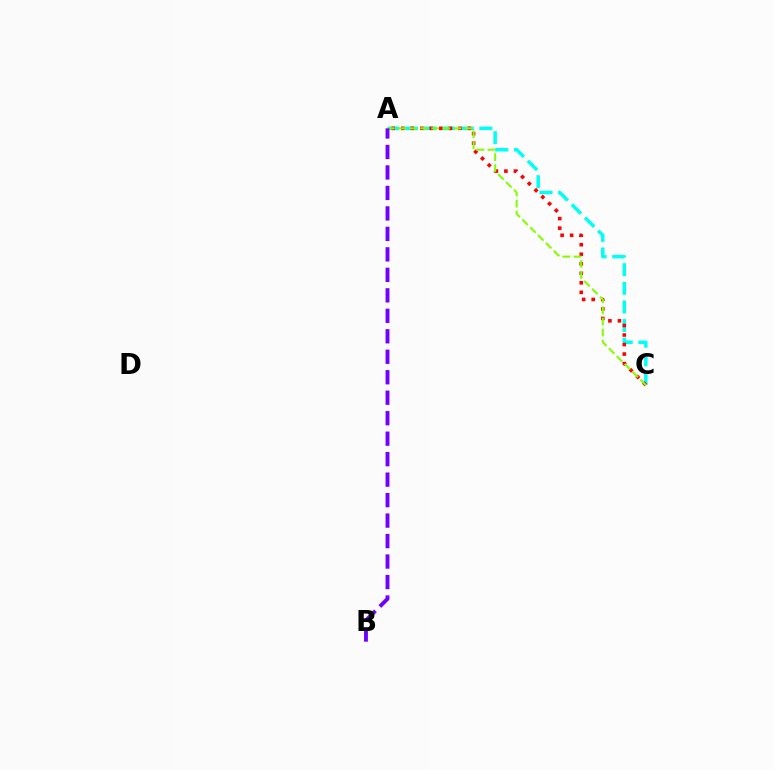{('A', 'C'): [{'color': '#00fff6', 'line_style': 'dashed', 'thickness': 2.53}, {'color': '#ff0000', 'line_style': 'dotted', 'thickness': 2.59}, {'color': '#84ff00', 'line_style': 'dashed', 'thickness': 1.51}], ('A', 'B'): [{'color': '#7200ff', 'line_style': 'dashed', 'thickness': 2.78}]}